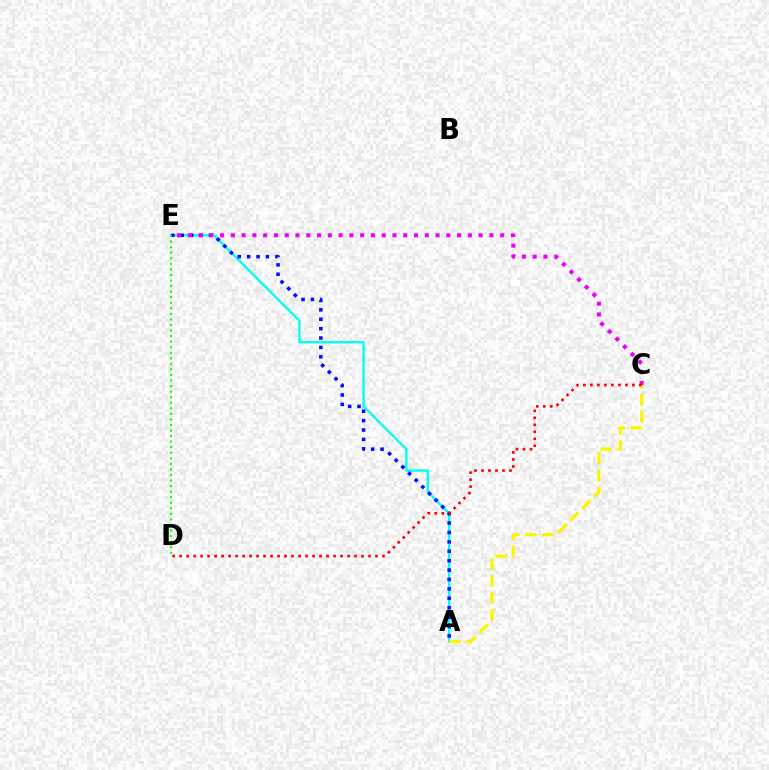{('A', 'E'): [{'color': '#00fff6', 'line_style': 'solid', 'thickness': 1.71}, {'color': '#0010ff', 'line_style': 'dotted', 'thickness': 2.55}], ('A', 'C'): [{'color': '#fcf500', 'line_style': 'dashed', 'thickness': 2.31}], ('C', 'E'): [{'color': '#ee00ff', 'line_style': 'dotted', 'thickness': 2.93}], ('D', 'E'): [{'color': '#08ff00', 'line_style': 'dotted', 'thickness': 1.51}], ('C', 'D'): [{'color': '#ff0000', 'line_style': 'dotted', 'thickness': 1.9}]}